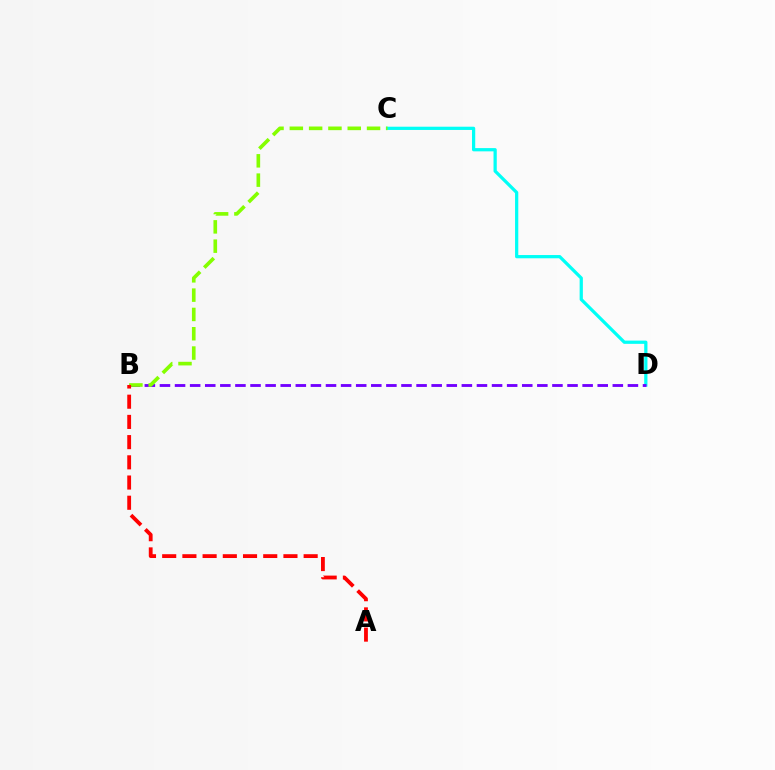{('C', 'D'): [{'color': '#00fff6', 'line_style': 'solid', 'thickness': 2.33}], ('B', 'D'): [{'color': '#7200ff', 'line_style': 'dashed', 'thickness': 2.05}], ('B', 'C'): [{'color': '#84ff00', 'line_style': 'dashed', 'thickness': 2.62}], ('A', 'B'): [{'color': '#ff0000', 'line_style': 'dashed', 'thickness': 2.75}]}